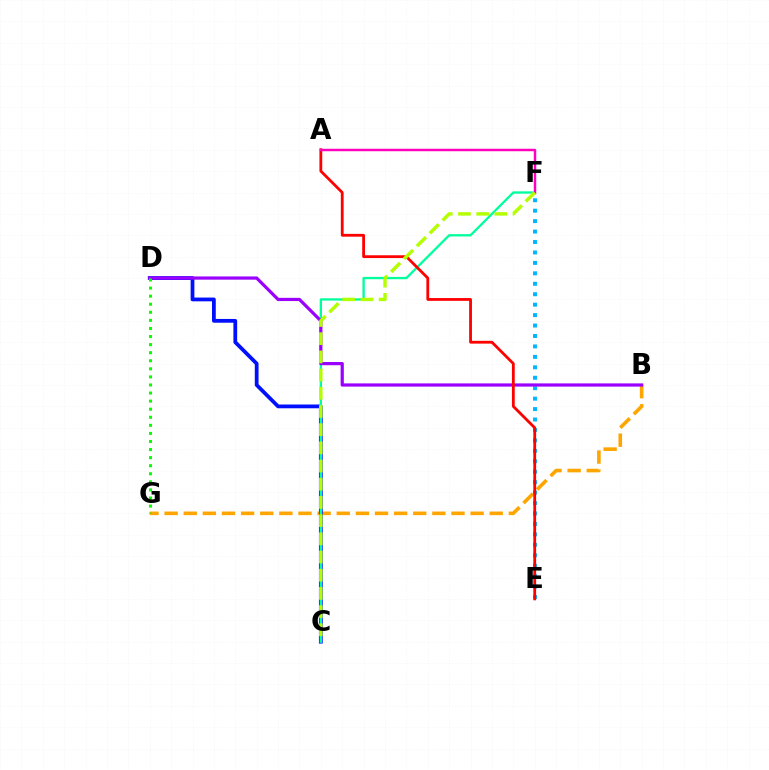{('B', 'G'): [{'color': '#ffa500', 'line_style': 'dashed', 'thickness': 2.6}], ('C', 'D'): [{'color': '#0010ff', 'line_style': 'solid', 'thickness': 2.71}], ('C', 'F'): [{'color': '#00ff9d', 'line_style': 'solid', 'thickness': 1.67}, {'color': '#b3ff00', 'line_style': 'dashed', 'thickness': 2.47}], ('E', 'F'): [{'color': '#00b5ff', 'line_style': 'dotted', 'thickness': 2.84}], ('B', 'D'): [{'color': '#9b00ff', 'line_style': 'solid', 'thickness': 2.31}], ('A', 'E'): [{'color': '#ff0000', 'line_style': 'solid', 'thickness': 2.01}], ('A', 'F'): [{'color': '#ff00bd', 'line_style': 'solid', 'thickness': 1.78}], ('D', 'G'): [{'color': '#08ff00', 'line_style': 'dotted', 'thickness': 2.19}]}